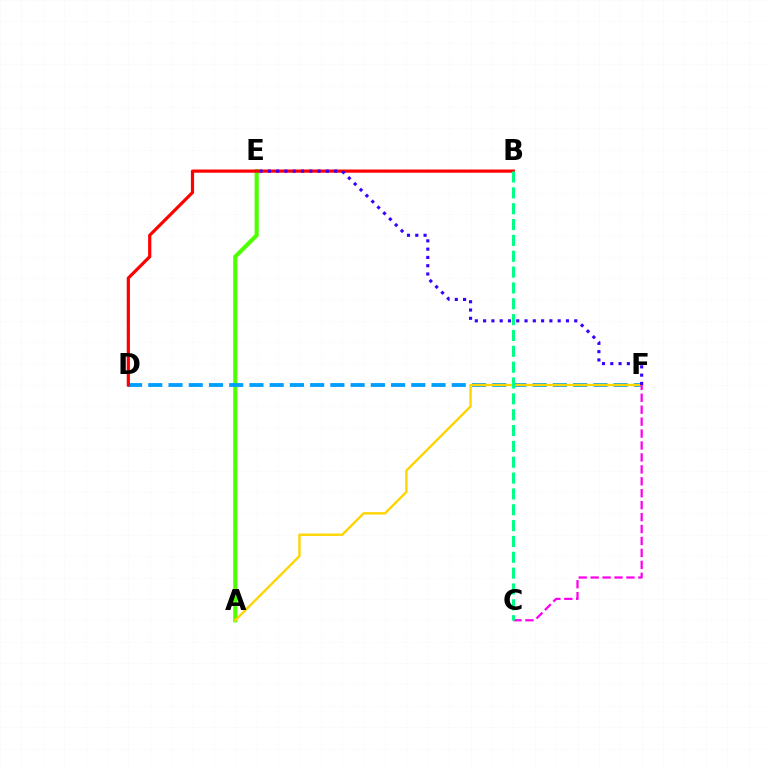{('A', 'E'): [{'color': '#4fff00', 'line_style': 'solid', 'thickness': 2.97}], ('D', 'F'): [{'color': '#009eff', 'line_style': 'dashed', 'thickness': 2.75}], ('A', 'F'): [{'color': '#ffd500', 'line_style': 'solid', 'thickness': 1.72}], ('C', 'F'): [{'color': '#ff00ed', 'line_style': 'dashed', 'thickness': 1.62}], ('B', 'D'): [{'color': '#ff0000', 'line_style': 'solid', 'thickness': 2.29}], ('B', 'C'): [{'color': '#00ff86', 'line_style': 'dashed', 'thickness': 2.15}], ('E', 'F'): [{'color': '#3700ff', 'line_style': 'dotted', 'thickness': 2.25}]}